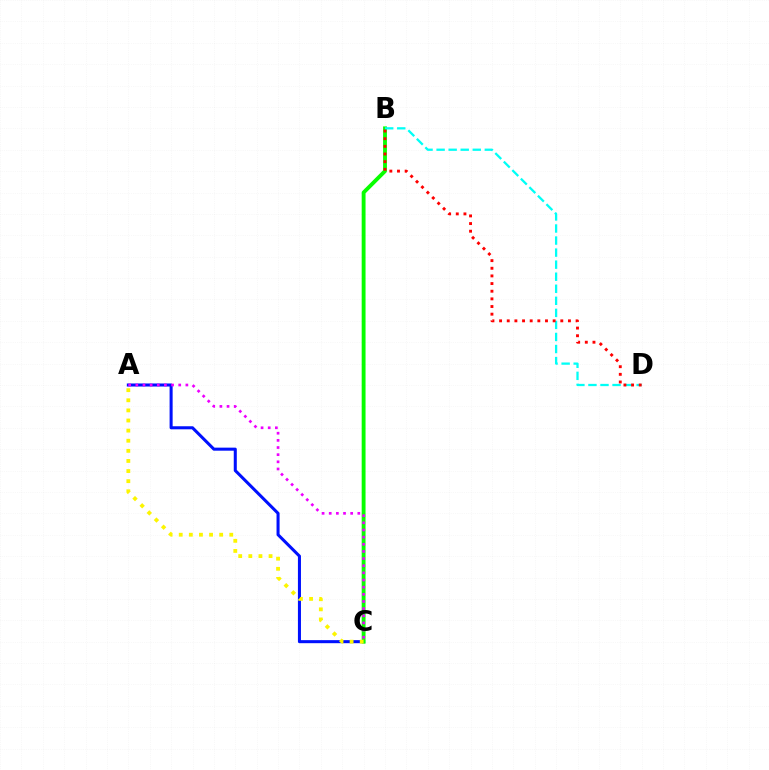{('A', 'C'): [{'color': '#0010ff', 'line_style': 'solid', 'thickness': 2.19}, {'color': '#fcf500', 'line_style': 'dotted', 'thickness': 2.75}, {'color': '#ee00ff', 'line_style': 'dotted', 'thickness': 1.94}], ('B', 'C'): [{'color': '#08ff00', 'line_style': 'solid', 'thickness': 2.78}], ('B', 'D'): [{'color': '#00fff6', 'line_style': 'dashed', 'thickness': 1.64}, {'color': '#ff0000', 'line_style': 'dotted', 'thickness': 2.08}]}